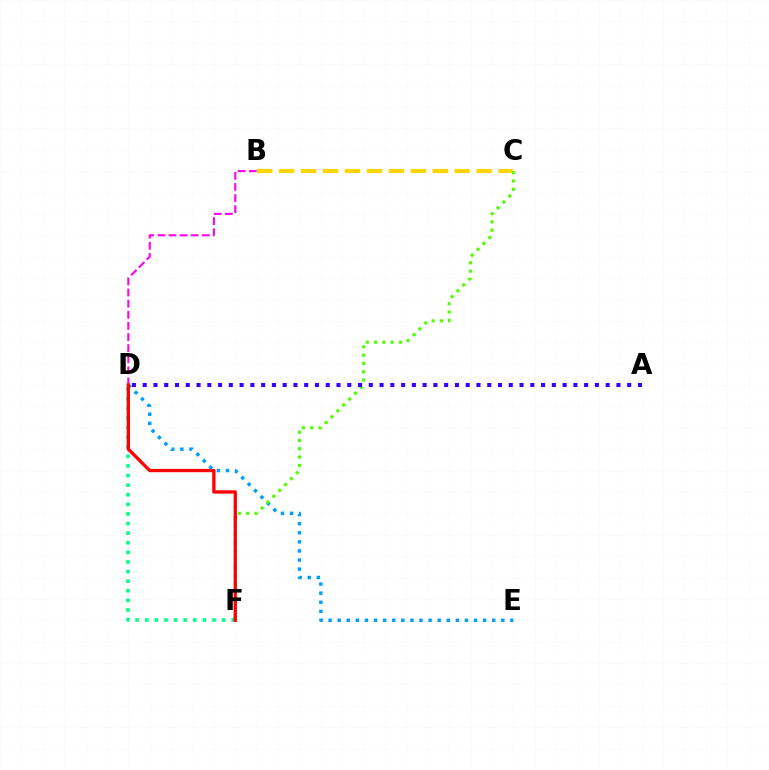{('D', 'F'): [{'color': '#00ff86', 'line_style': 'dotted', 'thickness': 2.61}, {'color': '#ff0000', 'line_style': 'solid', 'thickness': 2.37}], ('B', 'C'): [{'color': '#ffd500', 'line_style': 'dashed', 'thickness': 2.98}], ('D', 'E'): [{'color': '#009eff', 'line_style': 'dotted', 'thickness': 2.47}], ('C', 'F'): [{'color': '#4fff00', 'line_style': 'dotted', 'thickness': 2.25}], ('B', 'D'): [{'color': '#ff00ed', 'line_style': 'dashed', 'thickness': 1.51}], ('A', 'D'): [{'color': '#3700ff', 'line_style': 'dotted', 'thickness': 2.93}]}